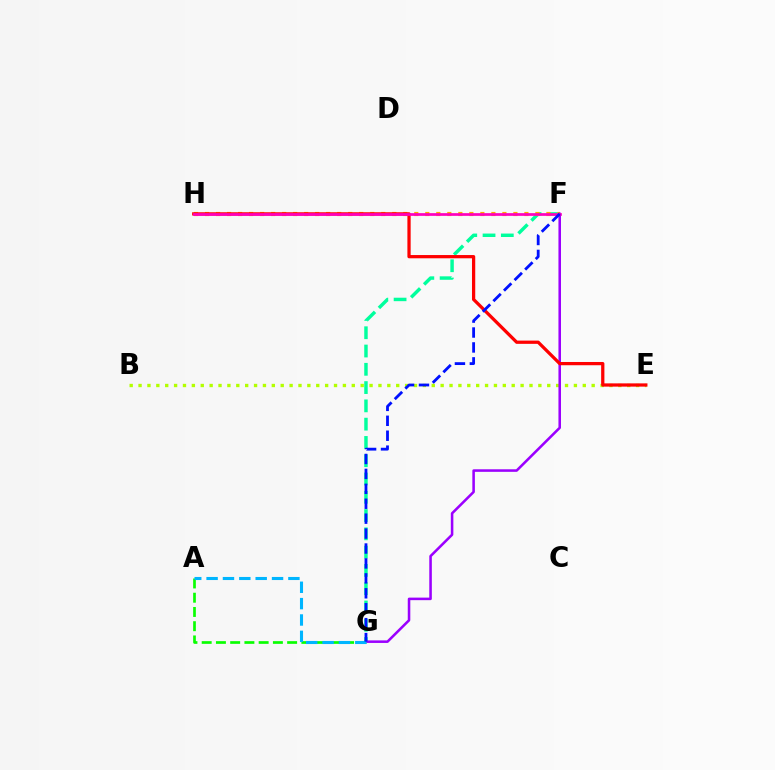{('F', 'G'): [{'color': '#00ff9d', 'line_style': 'dashed', 'thickness': 2.48}, {'color': '#9b00ff', 'line_style': 'solid', 'thickness': 1.84}, {'color': '#0010ff', 'line_style': 'dashed', 'thickness': 2.03}], ('B', 'E'): [{'color': '#b3ff00', 'line_style': 'dotted', 'thickness': 2.41}], ('A', 'G'): [{'color': '#08ff00', 'line_style': 'dashed', 'thickness': 1.93}, {'color': '#00b5ff', 'line_style': 'dashed', 'thickness': 2.22}], ('F', 'H'): [{'color': '#ffa500', 'line_style': 'dotted', 'thickness': 2.99}, {'color': '#ff00bd', 'line_style': 'solid', 'thickness': 1.95}], ('E', 'H'): [{'color': '#ff0000', 'line_style': 'solid', 'thickness': 2.34}]}